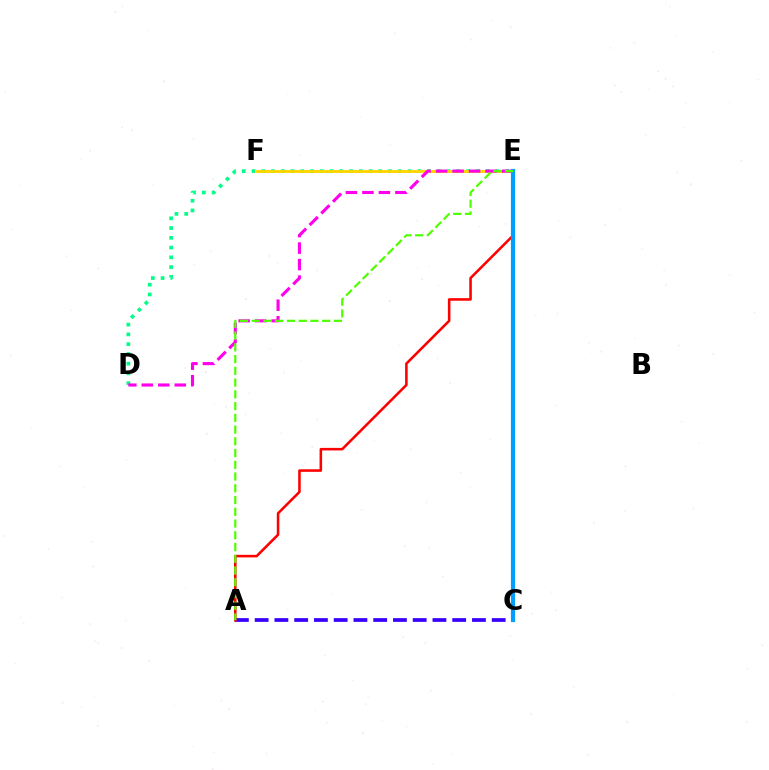{('D', 'E'): [{'color': '#00ff86', 'line_style': 'dotted', 'thickness': 2.65}, {'color': '#ff00ed', 'line_style': 'dashed', 'thickness': 2.24}], ('E', 'F'): [{'color': '#ffd500', 'line_style': 'solid', 'thickness': 2.06}], ('A', 'C'): [{'color': '#3700ff', 'line_style': 'dashed', 'thickness': 2.68}], ('A', 'E'): [{'color': '#ff0000', 'line_style': 'solid', 'thickness': 1.84}, {'color': '#4fff00', 'line_style': 'dashed', 'thickness': 1.6}], ('C', 'E'): [{'color': '#009eff', 'line_style': 'solid', 'thickness': 2.99}]}